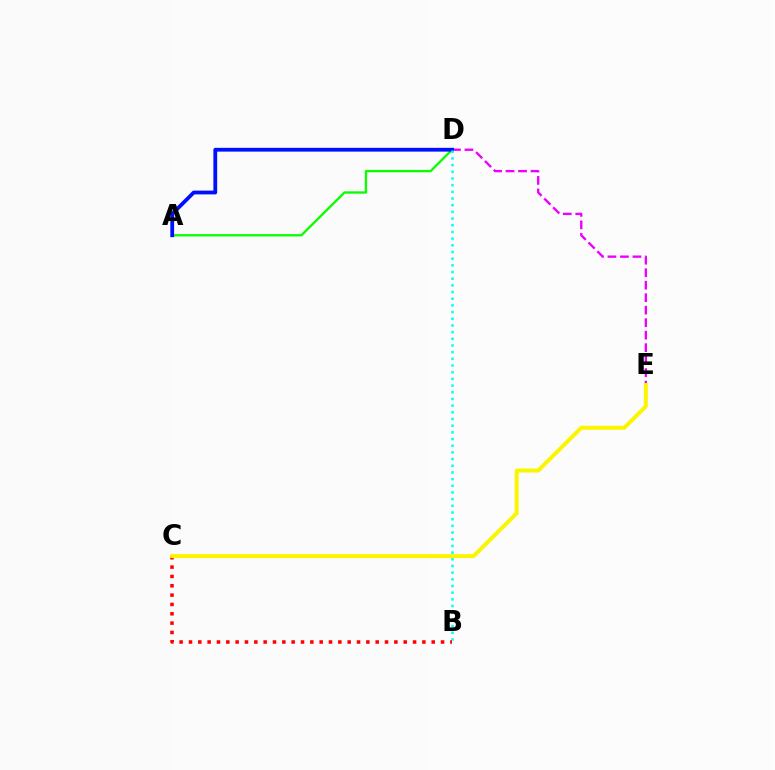{('A', 'D'): [{'color': '#08ff00', 'line_style': 'solid', 'thickness': 1.67}, {'color': '#0010ff', 'line_style': 'solid', 'thickness': 2.73}], ('D', 'E'): [{'color': '#ee00ff', 'line_style': 'dashed', 'thickness': 1.7}], ('B', 'D'): [{'color': '#00fff6', 'line_style': 'dotted', 'thickness': 1.82}], ('B', 'C'): [{'color': '#ff0000', 'line_style': 'dotted', 'thickness': 2.54}], ('C', 'E'): [{'color': '#fcf500', 'line_style': 'solid', 'thickness': 2.88}]}